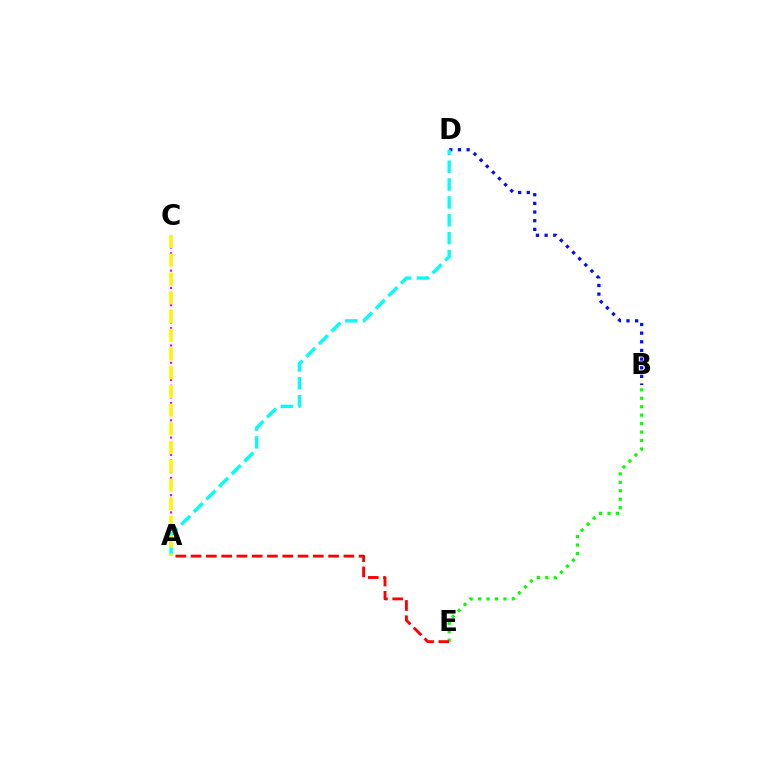{('B', 'E'): [{'color': '#08ff00', 'line_style': 'dotted', 'thickness': 2.29}], ('B', 'D'): [{'color': '#0010ff', 'line_style': 'dotted', 'thickness': 2.35}], ('A', 'C'): [{'color': '#ee00ff', 'line_style': 'dotted', 'thickness': 1.56}, {'color': '#fcf500', 'line_style': 'dashed', 'thickness': 2.55}], ('A', 'D'): [{'color': '#00fff6', 'line_style': 'dashed', 'thickness': 2.43}], ('A', 'E'): [{'color': '#ff0000', 'line_style': 'dashed', 'thickness': 2.08}]}